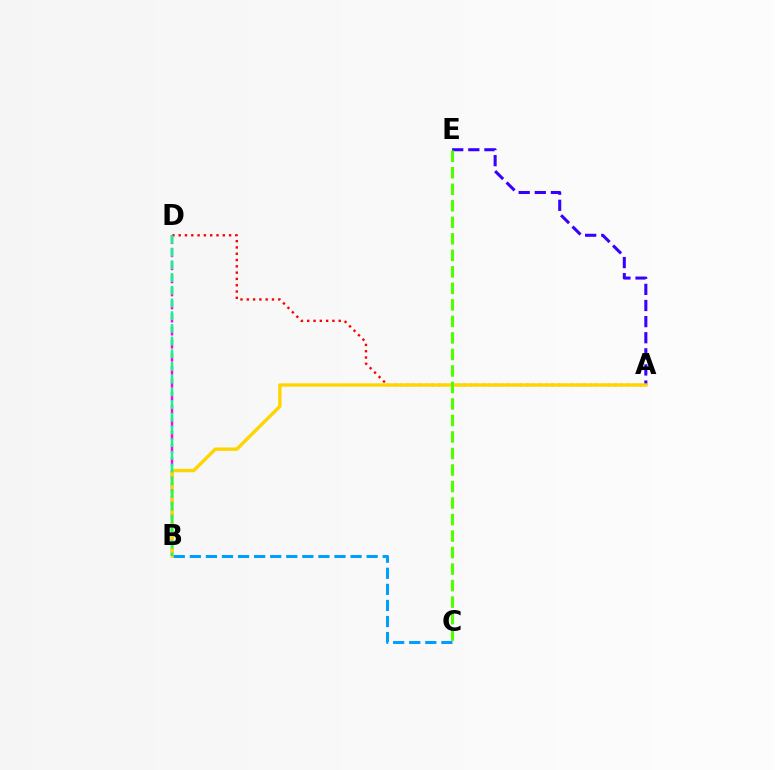{('A', 'D'): [{'color': '#ff0000', 'line_style': 'dotted', 'thickness': 1.71}], ('B', 'D'): [{'color': '#ff00ed', 'line_style': 'dashed', 'thickness': 1.77}, {'color': '#00ff86', 'line_style': 'dashed', 'thickness': 1.73}], ('A', 'E'): [{'color': '#3700ff', 'line_style': 'dashed', 'thickness': 2.19}], ('A', 'B'): [{'color': '#ffd500', 'line_style': 'solid', 'thickness': 2.43}], ('C', 'E'): [{'color': '#4fff00', 'line_style': 'dashed', 'thickness': 2.24}], ('B', 'C'): [{'color': '#009eff', 'line_style': 'dashed', 'thickness': 2.18}]}